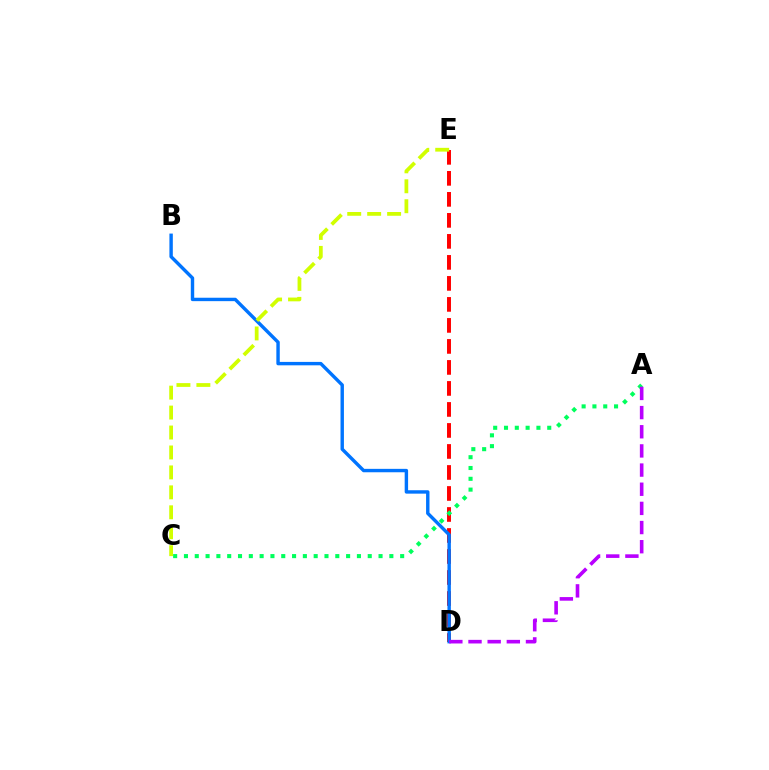{('D', 'E'): [{'color': '#ff0000', 'line_style': 'dashed', 'thickness': 2.85}], ('B', 'D'): [{'color': '#0074ff', 'line_style': 'solid', 'thickness': 2.46}], ('A', 'C'): [{'color': '#00ff5c', 'line_style': 'dotted', 'thickness': 2.94}], ('C', 'E'): [{'color': '#d1ff00', 'line_style': 'dashed', 'thickness': 2.71}], ('A', 'D'): [{'color': '#b900ff', 'line_style': 'dashed', 'thickness': 2.6}]}